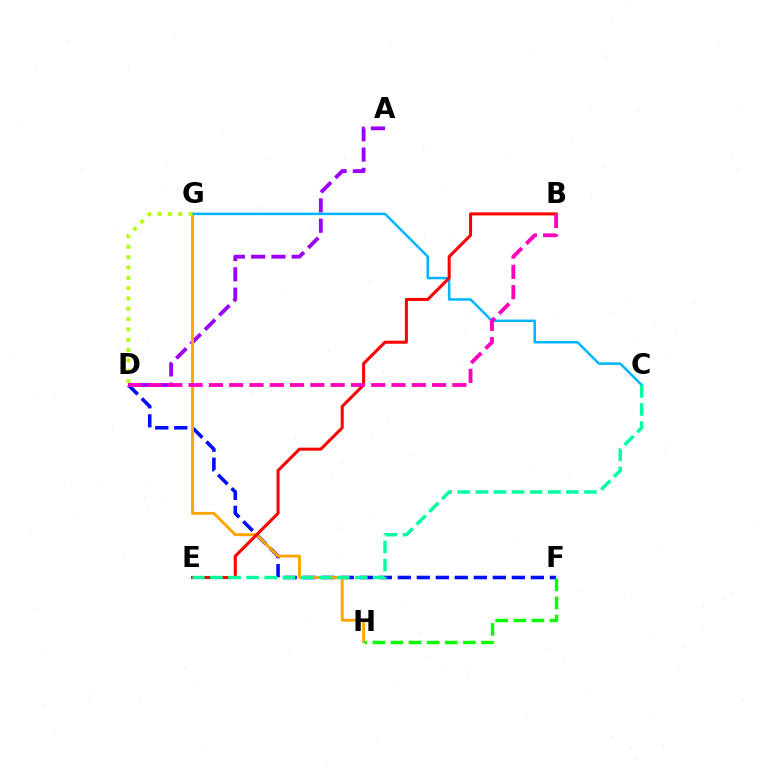{('A', 'D'): [{'color': '#9b00ff', 'line_style': 'dashed', 'thickness': 2.75}], ('D', 'F'): [{'color': '#0010ff', 'line_style': 'dashed', 'thickness': 2.58}], ('G', 'H'): [{'color': '#ffa500', 'line_style': 'solid', 'thickness': 2.08}], ('C', 'G'): [{'color': '#00b5ff', 'line_style': 'solid', 'thickness': 1.81}], ('B', 'E'): [{'color': '#ff0000', 'line_style': 'solid', 'thickness': 2.18}], ('C', 'E'): [{'color': '#00ff9d', 'line_style': 'dashed', 'thickness': 2.46}], ('D', 'G'): [{'color': '#b3ff00', 'line_style': 'dotted', 'thickness': 2.81}], ('B', 'D'): [{'color': '#ff00bd', 'line_style': 'dashed', 'thickness': 2.76}], ('F', 'H'): [{'color': '#08ff00', 'line_style': 'dashed', 'thickness': 2.46}]}